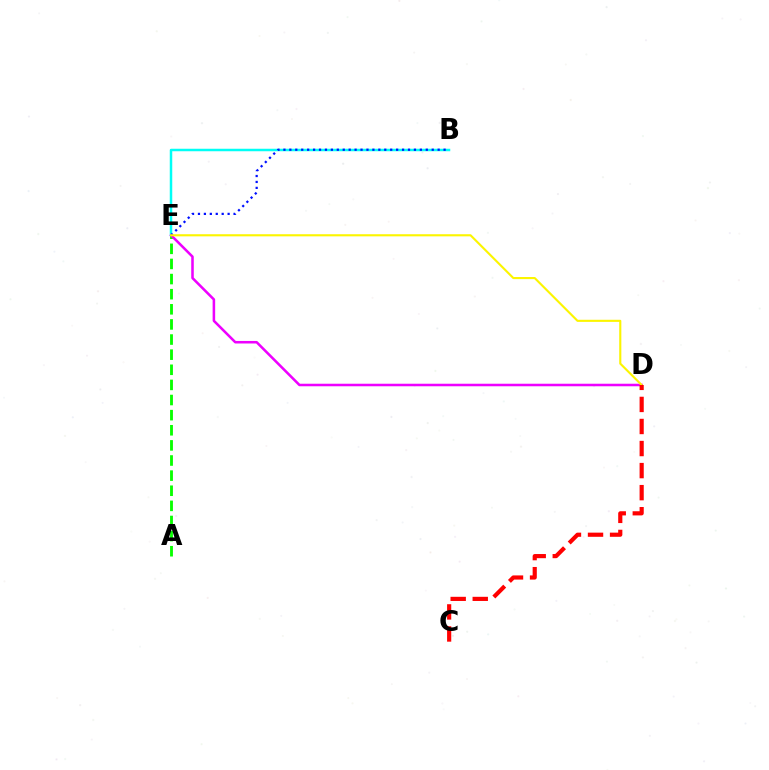{('B', 'E'): [{'color': '#00fff6', 'line_style': 'solid', 'thickness': 1.8}, {'color': '#0010ff', 'line_style': 'dotted', 'thickness': 1.61}], ('A', 'E'): [{'color': '#08ff00', 'line_style': 'dashed', 'thickness': 2.05}], ('D', 'E'): [{'color': '#ee00ff', 'line_style': 'solid', 'thickness': 1.83}, {'color': '#fcf500', 'line_style': 'solid', 'thickness': 1.52}], ('C', 'D'): [{'color': '#ff0000', 'line_style': 'dashed', 'thickness': 3.0}]}